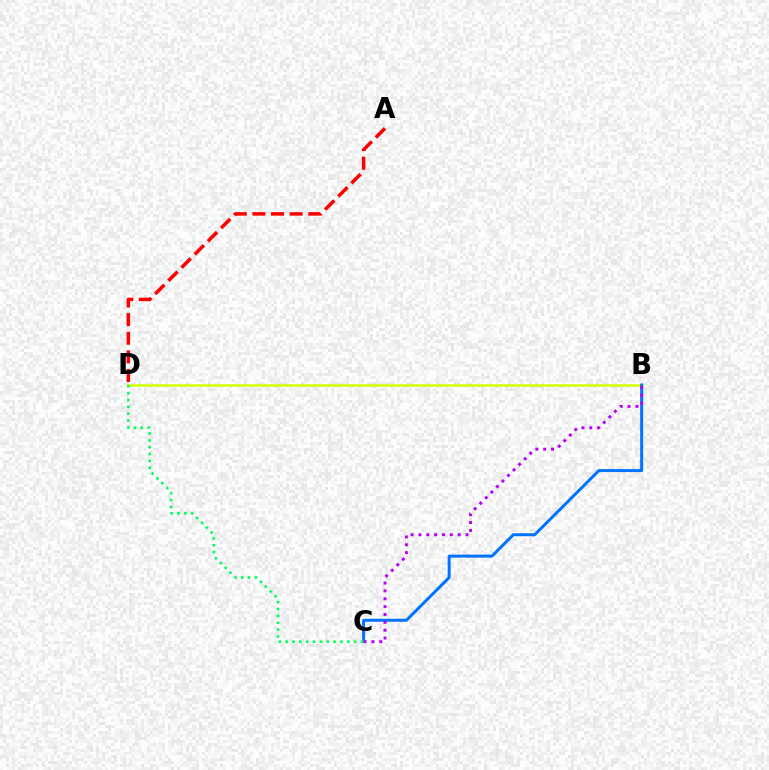{('A', 'D'): [{'color': '#ff0000', 'line_style': 'dashed', 'thickness': 2.53}], ('B', 'D'): [{'color': '#d1ff00', 'line_style': 'solid', 'thickness': 1.85}], ('B', 'C'): [{'color': '#0074ff', 'line_style': 'solid', 'thickness': 2.16}, {'color': '#b900ff', 'line_style': 'dotted', 'thickness': 2.13}], ('C', 'D'): [{'color': '#00ff5c', 'line_style': 'dotted', 'thickness': 1.86}]}